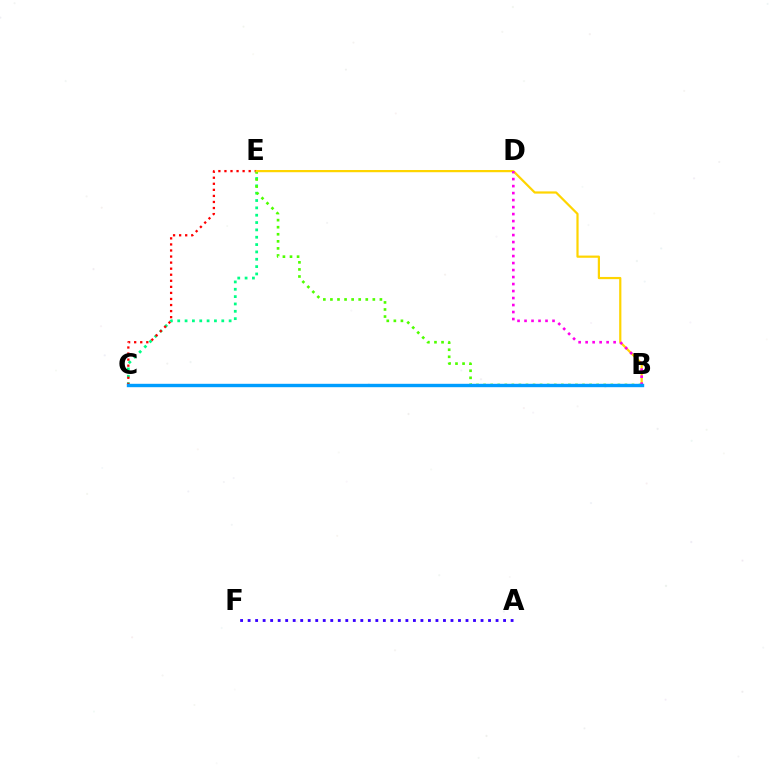{('C', 'E'): [{'color': '#00ff86', 'line_style': 'dotted', 'thickness': 1.99}, {'color': '#ff0000', 'line_style': 'dotted', 'thickness': 1.65}], ('B', 'E'): [{'color': '#4fff00', 'line_style': 'dotted', 'thickness': 1.92}, {'color': '#ffd500', 'line_style': 'solid', 'thickness': 1.59}], ('B', 'D'): [{'color': '#ff00ed', 'line_style': 'dotted', 'thickness': 1.9}], ('B', 'C'): [{'color': '#009eff', 'line_style': 'solid', 'thickness': 2.44}], ('A', 'F'): [{'color': '#3700ff', 'line_style': 'dotted', 'thickness': 2.04}]}